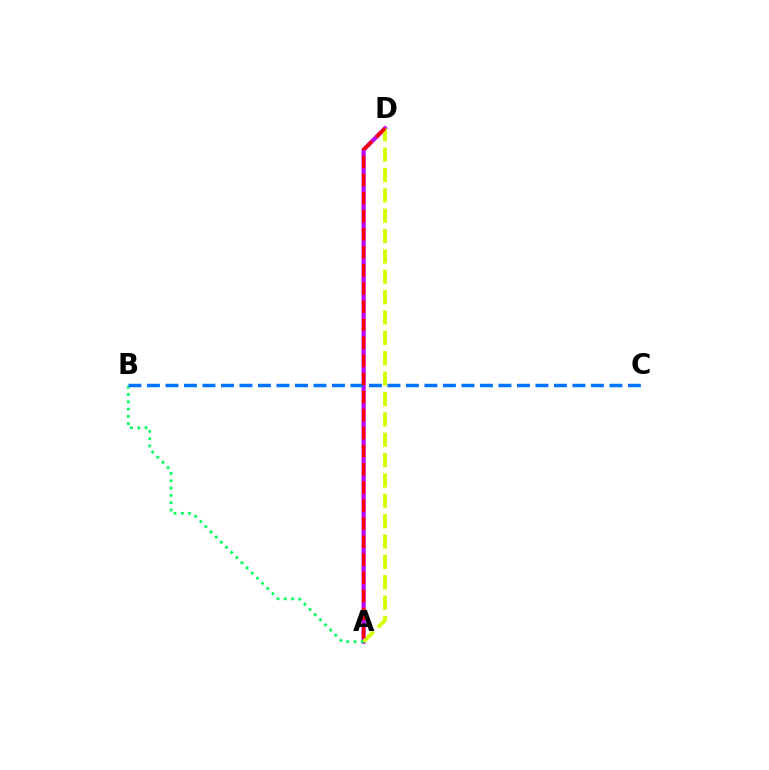{('A', 'D'): [{'color': '#b900ff', 'line_style': 'solid', 'thickness': 2.96}, {'color': '#d1ff00', 'line_style': 'dashed', 'thickness': 2.77}, {'color': '#ff0000', 'line_style': 'dashed', 'thickness': 2.46}], ('A', 'B'): [{'color': '#00ff5c', 'line_style': 'dotted', 'thickness': 1.98}], ('B', 'C'): [{'color': '#0074ff', 'line_style': 'dashed', 'thickness': 2.51}]}